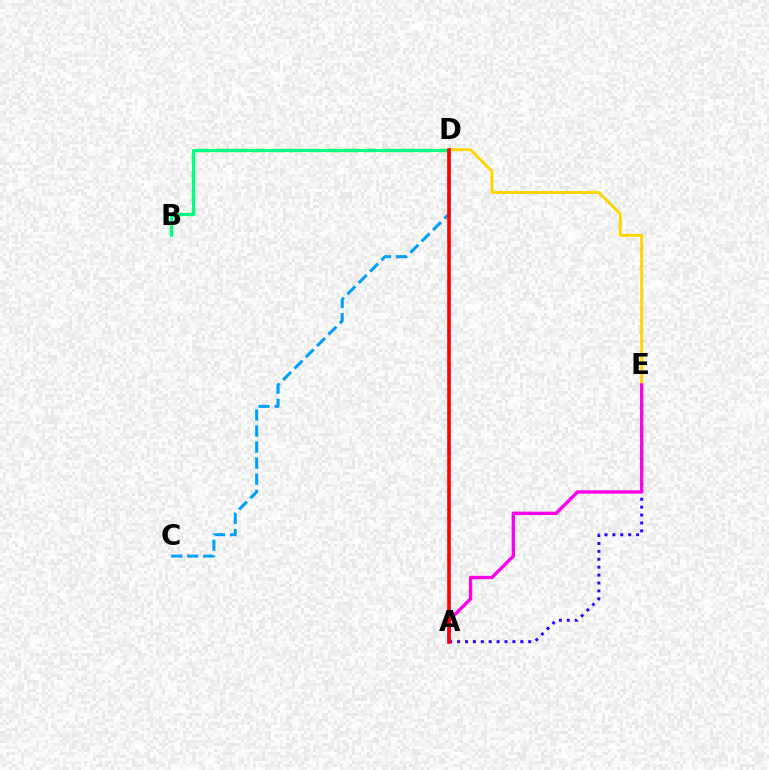{('C', 'D'): [{'color': '#009eff', 'line_style': 'dashed', 'thickness': 2.18}], ('B', 'D'): [{'color': '#4fff00', 'line_style': 'dashed', 'thickness': 2.51}, {'color': '#00ff86', 'line_style': 'solid', 'thickness': 2.21}], ('A', 'E'): [{'color': '#3700ff', 'line_style': 'dotted', 'thickness': 2.15}, {'color': '#ff00ed', 'line_style': 'solid', 'thickness': 2.44}], ('D', 'E'): [{'color': '#ffd500', 'line_style': 'solid', 'thickness': 2.1}], ('A', 'D'): [{'color': '#ff0000', 'line_style': 'solid', 'thickness': 2.61}]}